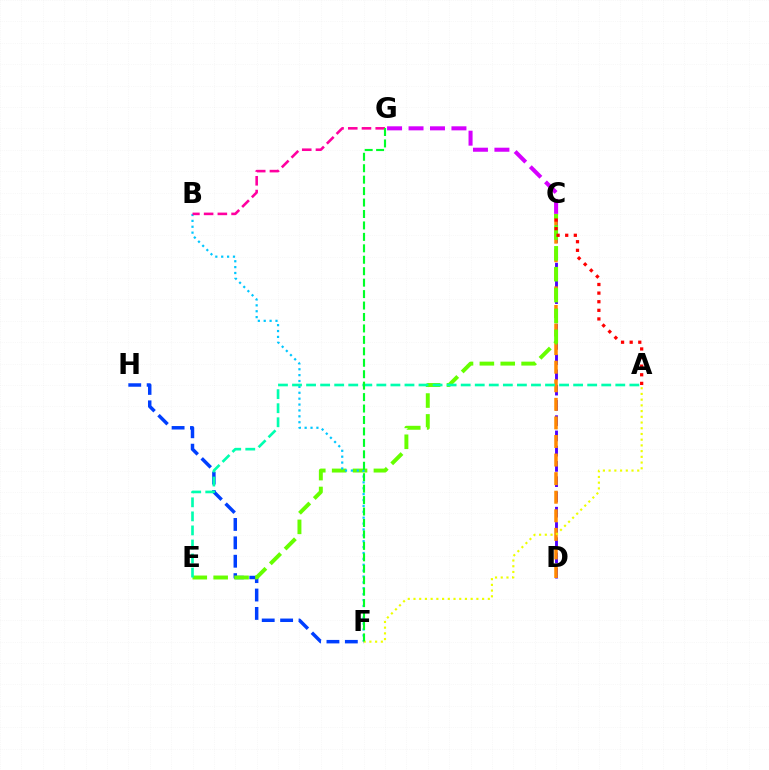{('C', 'D'): [{'color': '#4f00ff', 'line_style': 'dashed', 'thickness': 2.07}, {'color': '#ff8800', 'line_style': 'dashed', 'thickness': 2.52}], ('F', 'H'): [{'color': '#003fff', 'line_style': 'dashed', 'thickness': 2.5}], ('C', 'E'): [{'color': '#66ff00', 'line_style': 'dashed', 'thickness': 2.84}], ('C', 'G'): [{'color': '#d600ff', 'line_style': 'dashed', 'thickness': 2.91}], ('B', 'F'): [{'color': '#00c7ff', 'line_style': 'dotted', 'thickness': 1.6}], ('A', 'C'): [{'color': '#ff0000', 'line_style': 'dotted', 'thickness': 2.34}], ('A', 'F'): [{'color': '#eeff00', 'line_style': 'dotted', 'thickness': 1.55}], ('A', 'E'): [{'color': '#00ffaf', 'line_style': 'dashed', 'thickness': 1.91}], ('B', 'G'): [{'color': '#ff00a0', 'line_style': 'dashed', 'thickness': 1.86}], ('F', 'G'): [{'color': '#00ff27', 'line_style': 'dashed', 'thickness': 1.55}]}